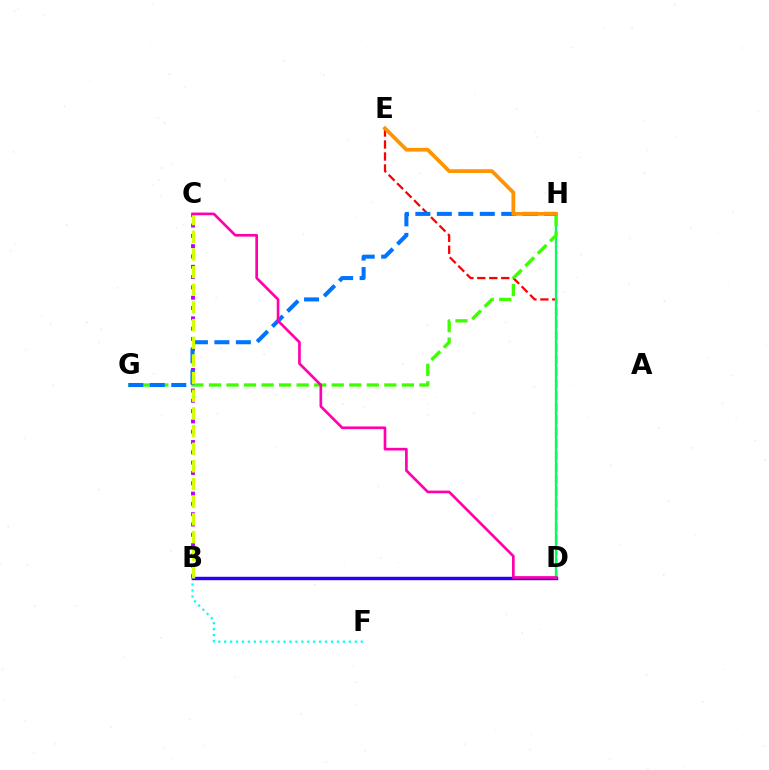{('B', 'C'): [{'color': '#b900ff', 'line_style': 'dotted', 'thickness': 2.8}, {'color': '#d1ff00', 'line_style': 'dashed', 'thickness': 2.4}], ('B', 'F'): [{'color': '#00fff6', 'line_style': 'dotted', 'thickness': 1.61}], ('D', 'E'): [{'color': '#ff0000', 'line_style': 'dashed', 'thickness': 1.63}], ('B', 'D'): [{'color': '#2500ff', 'line_style': 'solid', 'thickness': 2.47}], ('D', 'H'): [{'color': '#00ff5c', 'line_style': 'solid', 'thickness': 1.66}], ('G', 'H'): [{'color': '#3dff00', 'line_style': 'dashed', 'thickness': 2.38}, {'color': '#0074ff', 'line_style': 'dashed', 'thickness': 2.92}], ('E', 'H'): [{'color': '#ff9400', 'line_style': 'solid', 'thickness': 2.7}], ('C', 'D'): [{'color': '#ff00ac', 'line_style': 'solid', 'thickness': 1.92}]}